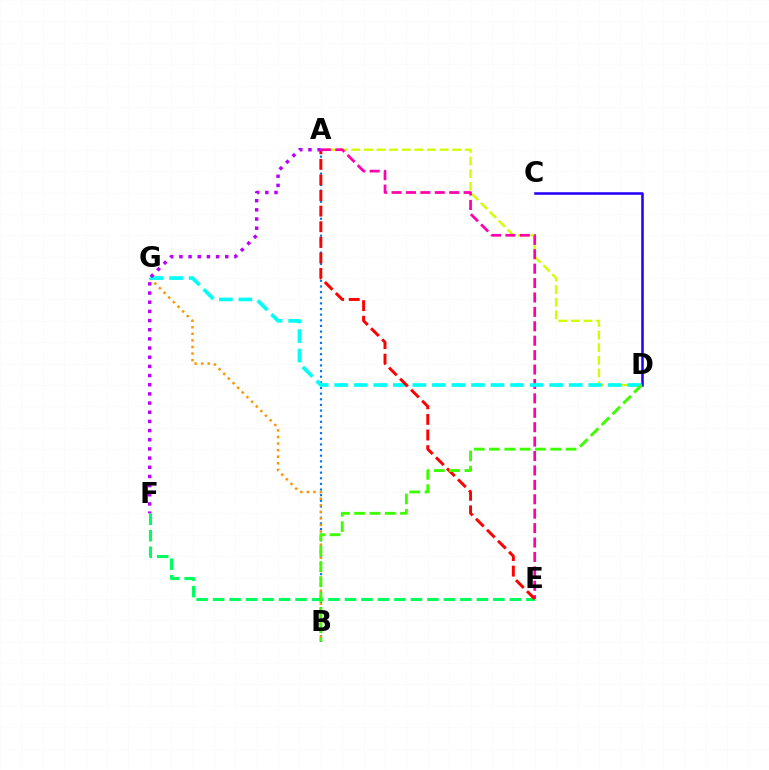{('A', 'B'): [{'color': '#0074ff', 'line_style': 'dotted', 'thickness': 1.53}], ('C', 'D'): [{'color': '#2500ff', 'line_style': 'solid', 'thickness': 1.83}], ('B', 'G'): [{'color': '#ff9400', 'line_style': 'dotted', 'thickness': 1.78}], ('E', 'F'): [{'color': '#00ff5c', 'line_style': 'dashed', 'thickness': 2.24}], ('A', 'D'): [{'color': '#d1ff00', 'line_style': 'dashed', 'thickness': 1.71}], ('A', 'E'): [{'color': '#ff00ac', 'line_style': 'dashed', 'thickness': 1.96}, {'color': '#ff0000', 'line_style': 'dashed', 'thickness': 2.12}], ('D', 'G'): [{'color': '#00fff6', 'line_style': 'dashed', 'thickness': 2.65}], ('B', 'D'): [{'color': '#3dff00', 'line_style': 'dashed', 'thickness': 2.08}], ('A', 'F'): [{'color': '#b900ff', 'line_style': 'dotted', 'thickness': 2.49}]}